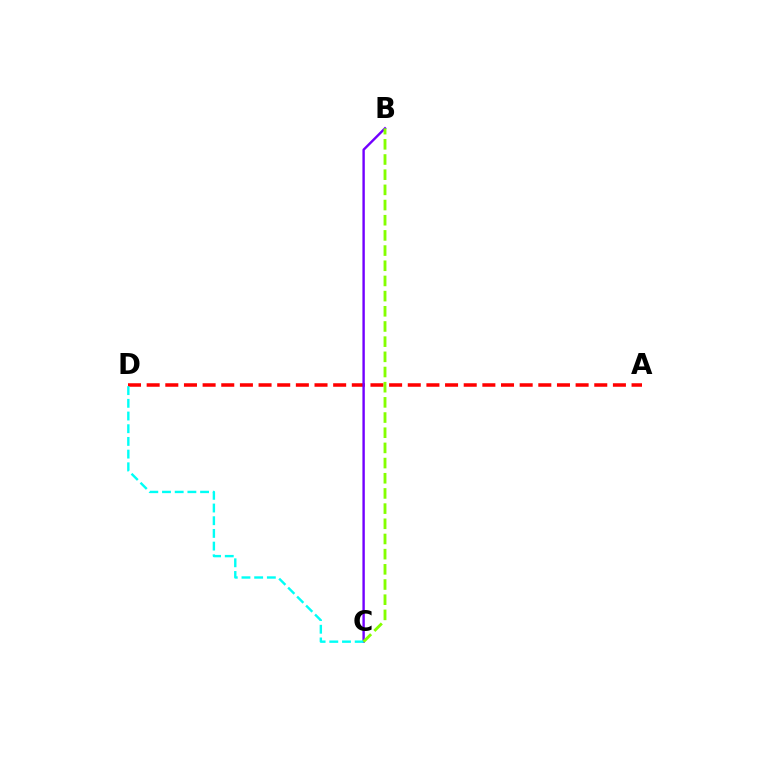{('A', 'D'): [{'color': '#ff0000', 'line_style': 'dashed', 'thickness': 2.53}], ('B', 'C'): [{'color': '#7200ff', 'line_style': 'solid', 'thickness': 1.73}, {'color': '#84ff00', 'line_style': 'dashed', 'thickness': 2.06}], ('C', 'D'): [{'color': '#00fff6', 'line_style': 'dashed', 'thickness': 1.72}]}